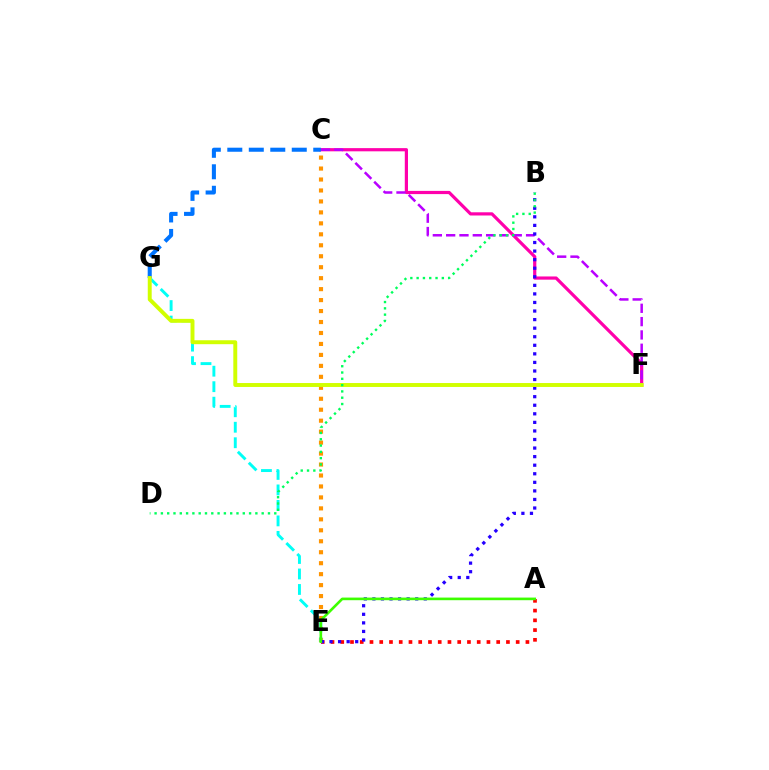{('C', 'F'): [{'color': '#ff00ac', 'line_style': 'solid', 'thickness': 2.3}, {'color': '#b900ff', 'line_style': 'dashed', 'thickness': 1.81}], ('C', 'E'): [{'color': '#ff9400', 'line_style': 'dotted', 'thickness': 2.98}], ('E', 'G'): [{'color': '#00fff6', 'line_style': 'dashed', 'thickness': 2.1}], ('A', 'E'): [{'color': '#ff0000', 'line_style': 'dotted', 'thickness': 2.65}, {'color': '#3dff00', 'line_style': 'solid', 'thickness': 1.89}], ('C', 'G'): [{'color': '#0074ff', 'line_style': 'dashed', 'thickness': 2.92}], ('B', 'E'): [{'color': '#2500ff', 'line_style': 'dotted', 'thickness': 2.33}], ('F', 'G'): [{'color': '#d1ff00', 'line_style': 'solid', 'thickness': 2.83}], ('B', 'D'): [{'color': '#00ff5c', 'line_style': 'dotted', 'thickness': 1.71}]}